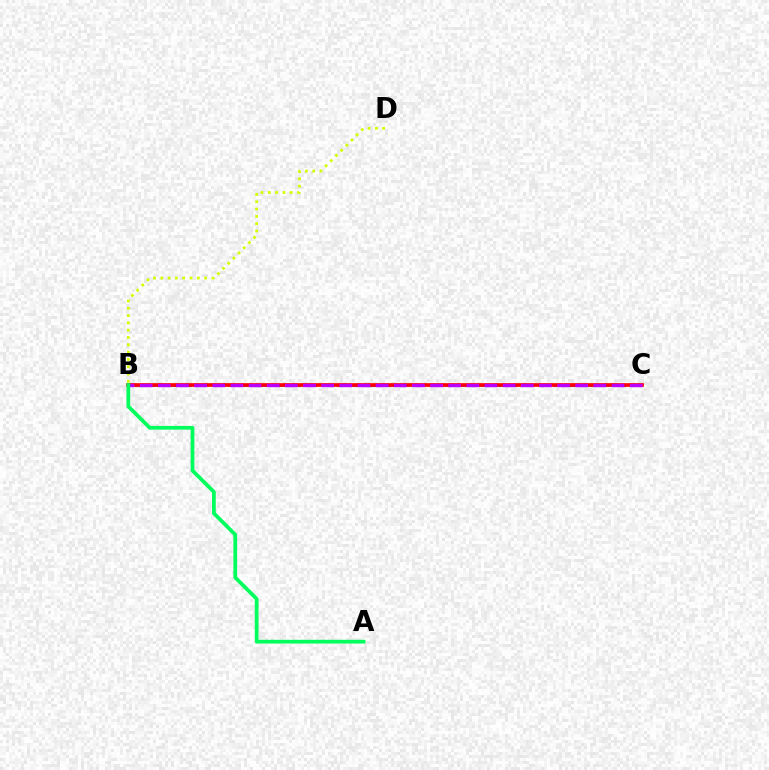{('B', 'C'): [{'color': '#0074ff', 'line_style': 'dashed', 'thickness': 2.11}, {'color': '#ff0000', 'line_style': 'solid', 'thickness': 2.66}, {'color': '#b900ff', 'line_style': 'dashed', 'thickness': 2.47}], ('B', 'D'): [{'color': '#d1ff00', 'line_style': 'dotted', 'thickness': 1.98}], ('A', 'B'): [{'color': '#00ff5c', 'line_style': 'solid', 'thickness': 2.69}]}